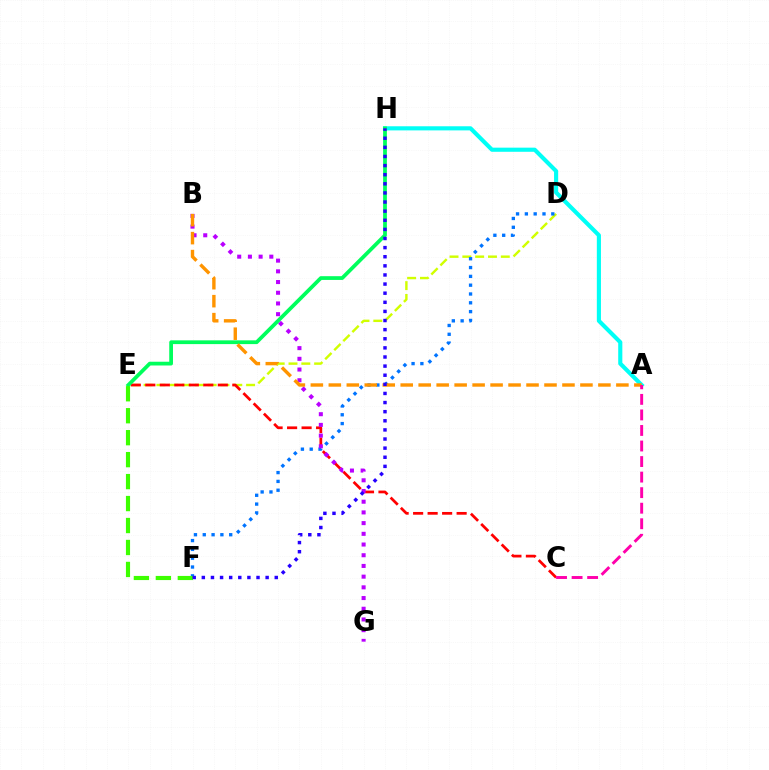{('A', 'H'): [{'color': '#00fff6', 'line_style': 'solid', 'thickness': 2.97}], ('D', 'E'): [{'color': '#d1ff00', 'line_style': 'dashed', 'thickness': 1.74}], ('D', 'F'): [{'color': '#0074ff', 'line_style': 'dotted', 'thickness': 2.39}], ('C', 'E'): [{'color': '#ff0000', 'line_style': 'dashed', 'thickness': 1.97}], ('E', 'H'): [{'color': '#00ff5c', 'line_style': 'solid', 'thickness': 2.7}], ('B', 'G'): [{'color': '#b900ff', 'line_style': 'dotted', 'thickness': 2.91}], ('E', 'F'): [{'color': '#3dff00', 'line_style': 'dashed', 'thickness': 2.98}], ('A', 'B'): [{'color': '#ff9400', 'line_style': 'dashed', 'thickness': 2.44}], ('F', 'H'): [{'color': '#2500ff', 'line_style': 'dotted', 'thickness': 2.48}], ('A', 'C'): [{'color': '#ff00ac', 'line_style': 'dashed', 'thickness': 2.11}]}